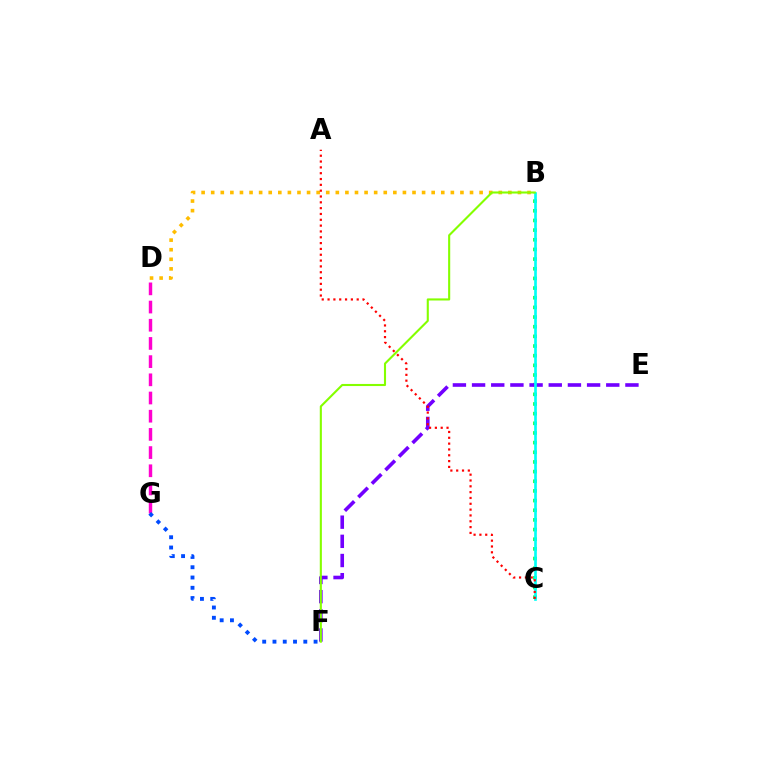{('B', 'C'): [{'color': '#00ff39', 'line_style': 'dotted', 'thickness': 2.62}, {'color': '#00fff6', 'line_style': 'solid', 'thickness': 1.93}], ('E', 'F'): [{'color': '#7200ff', 'line_style': 'dashed', 'thickness': 2.6}], ('B', 'D'): [{'color': '#ffbd00', 'line_style': 'dotted', 'thickness': 2.6}], ('D', 'G'): [{'color': '#ff00cf', 'line_style': 'dashed', 'thickness': 2.47}], ('A', 'C'): [{'color': '#ff0000', 'line_style': 'dotted', 'thickness': 1.58}], ('B', 'F'): [{'color': '#84ff00', 'line_style': 'solid', 'thickness': 1.51}], ('F', 'G'): [{'color': '#004bff', 'line_style': 'dotted', 'thickness': 2.79}]}